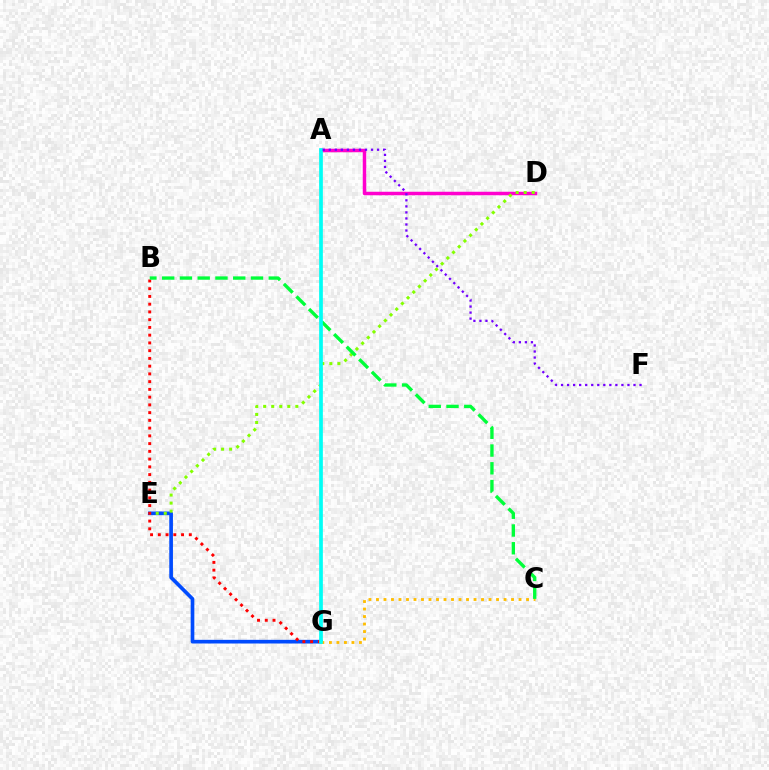{('E', 'G'): [{'color': '#004bff', 'line_style': 'solid', 'thickness': 2.64}], ('C', 'G'): [{'color': '#ffbd00', 'line_style': 'dotted', 'thickness': 2.04}], ('A', 'D'): [{'color': '#ff00cf', 'line_style': 'solid', 'thickness': 2.51}], ('D', 'E'): [{'color': '#84ff00', 'line_style': 'dotted', 'thickness': 2.18}], ('B', 'G'): [{'color': '#ff0000', 'line_style': 'dotted', 'thickness': 2.1}], ('B', 'C'): [{'color': '#00ff39', 'line_style': 'dashed', 'thickness': 2.41}], ('A', 'G'): [{'color': '#00fff6', 'line_style': 'solid', 'thickness': 2.66}], ('A', 'F'): [{'color': '#7200ff', 'line_style': 'dotted', 'thickness': 1.64}]}